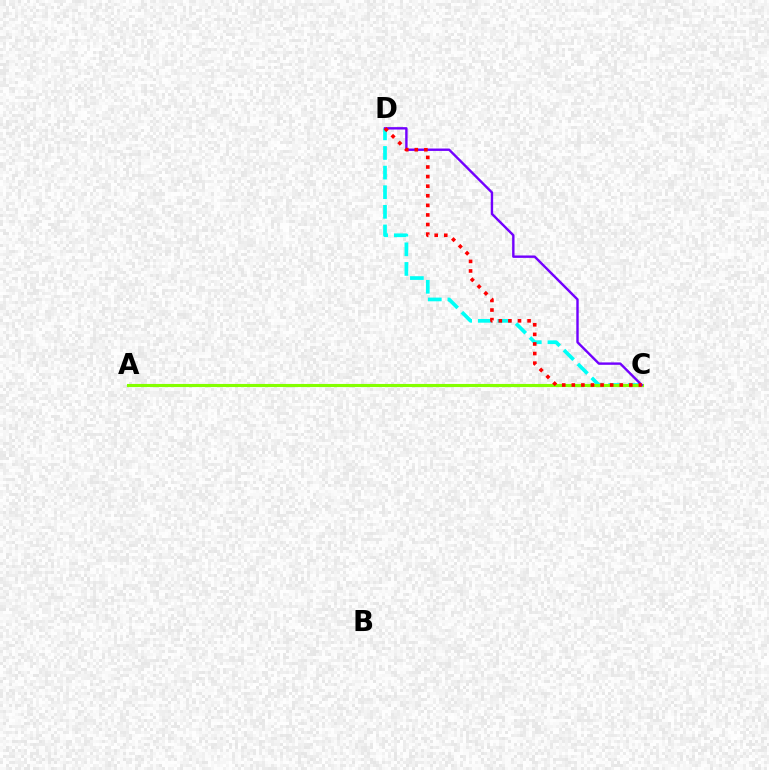{('C', 'D'): [{'color': '#00fff6', 'line_style': 'dashed', 'thickness': 2.67}, {'color': '#7200ff', 'line_style': 'solid', 'thickness': 1.73}, {'color': '#ff0000', 'line_style': 'dotted', 'thickness': 2.6}], ('A', 'C'): [{'color': '#84ff00', 'line_style': 'solid', 'thickness': 2.24}]}